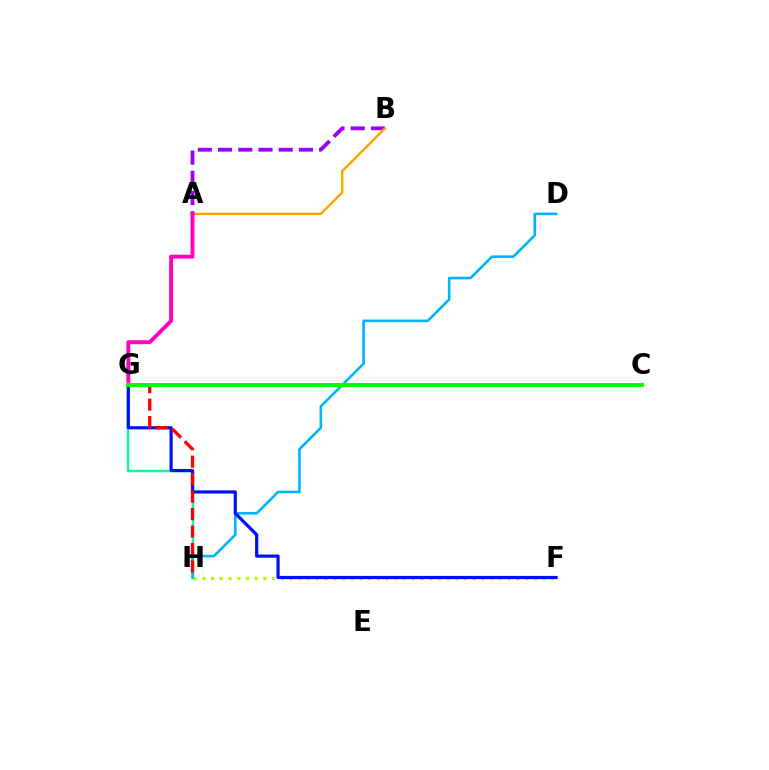{('A', 'B'): [{'color': '#9b00ff', 'line_style': 'dashed', 'thickness': 2.75}, {'color': '#ffa500', 'line_style': 'solid', 'thickness': 1.74}], ('F', 'H'): [{'color': '#b3ff00', 'line_style': 'dotted', 'thickness': 2.37}], ('G', 'H'): [{'color': '#00ff9d', 'line_style': 'solid', 'thickness': 1.77}, {'color': '#ff0000', 'line_style': 'dashed', 'thickness': 2.37}], ('D', 'H'): [{'color': '#00b5ff', 'line_style': 'solid', 'thickness': 1.87}], ('F', 'G'): [{'color': '#0010ff', 'line_style': 'solid', 'thickness': 2.3}], ('A', 'G'): [{'color': '#ff00bd', 'line_style': 'solid', 'thickness': 2.81}], ('C', 'G'): [{'color': '#08ff00', 'line_style': 'solid', 'thickness': 2.85}]}